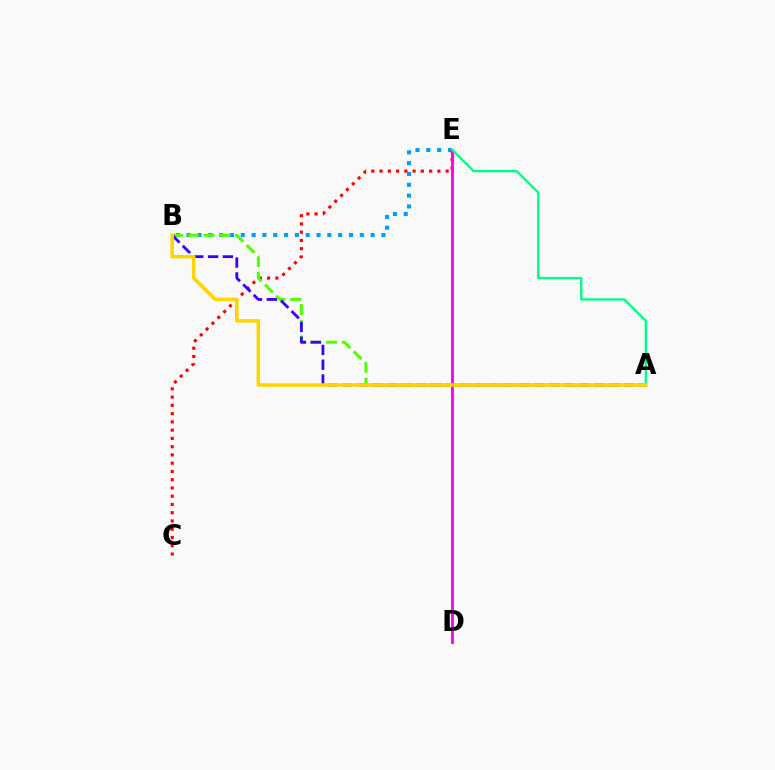{('B', 'E'): [{'color': '#009eff', 'line_style': 'dotted', 'thickness': 2.94}], ('C', 'E'): [{'color': '#ff0000', 'line_style': 'dotted', 'thickness': 2.24}], ('A', 'B'): [{'color': '#4fff00', 'line_style': 'dashed', 'thickness': 2.13}, {'color': '#3700ff', 'line_style': 'dashed', 'thickness': 2.01}, {'color': '#ffd500', 'line_style': 'solid', 'thickness': 2.55}], ('D', 'E'): [{'color': '#ff00ed', 'line_style': 'solid', 'thickness': 2.06}], ('A', 'E'): [{'color': '#00ff86', 'line_style': 'solid', 'thickness': 1.69}]}